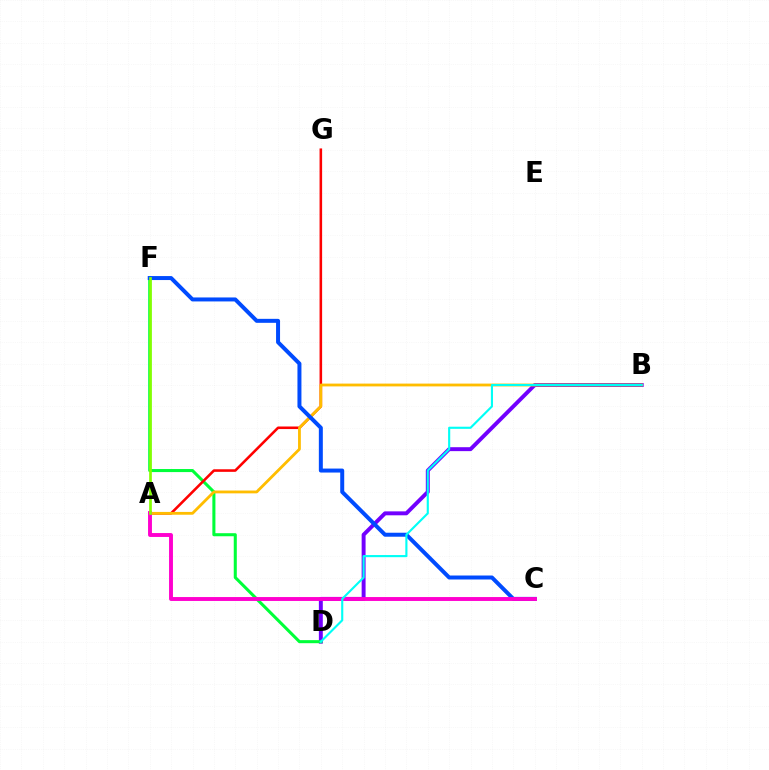{('B', 'D'): [{'color': '#7200ff', 'line_style': 'solid', 'thickness': 2.83}, {'color': '#00fff6', 'line_style': 'solid', 'thickness': 1.54}], ('D', 'F'): [{'color': '#00ff39', 'line_style': 'solid', 'thickness': 2.2}], ('A', 'G'): [{'color': '#ff0000', 'line_style': 'solid', 'thickness': 1.85}], ('A', 'B'): [{'color': '#ffbd00', 'line_style': 'solid', 'thickness': 2.03}], ('C', 'F'): [{'color': '#004bff', 'line_style': 'solid', 'thickness': 2.87}], ('A', 'C'): [{'color': '#ff00cf', 'line_style': 'solid', 'thickness': 2.81}], ('A', 'F'): [{'color': '#84ff00', 'line_style': 'solid', 'thickness': 1.94}]}